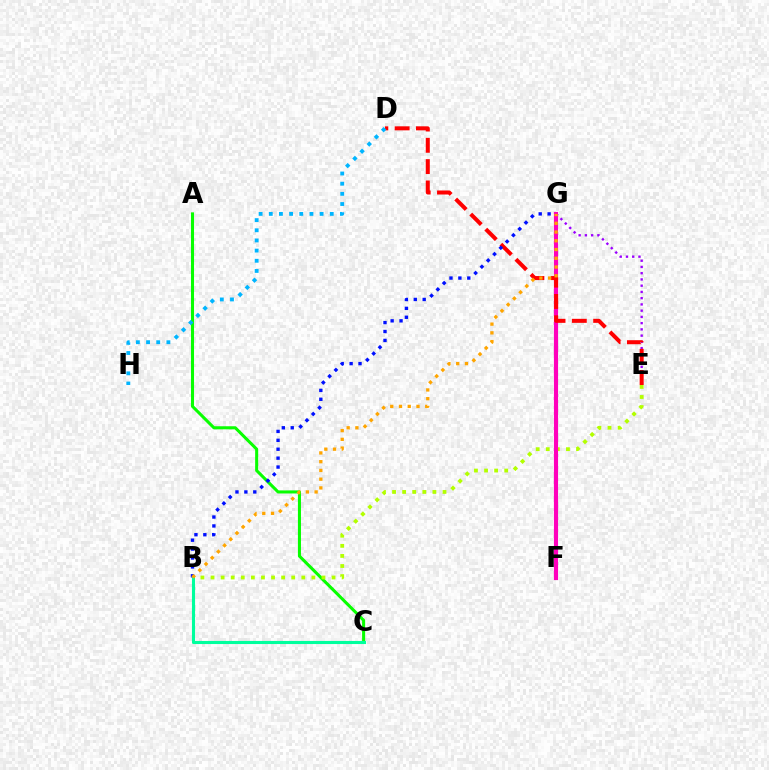{('A', 'C'): [{'color': '#08ff00', 'line_style': 'solid', 'thickness': 2.2}], ('E', 'G'): [{'color': '#9b00ff', 'line_style': 'dotted', 'thickness': 1.7}], ('B', 'E'): [{'color': '#b3ff00', 'line_style': 'dotted', 'thickness': 2.74}], ('F', 'G'): [{'color': '#ff00bd', 'line_style': 'solid', 'thickness': 2.98}], ('D', 'E'): [{'color': '#ff0000', 'line_style': 'dashed', 'thickness': 2.89}], ('B', 'G'): [{'color': '#0010ff', 'line_style': 'dotted', 'thickness': 2.42}, {'color': '#ffa500', 'line_style': 'dotted', 'thickness': 2.38}], ('B', 'C'): [{'color': '#00ff9d', 'line_style': 'solid', 'thickness': 2.23}], ('D', 'H'): [{'color': '#00b5ff', 'line_style': 'dotted', 'thickness': 2.76}]}